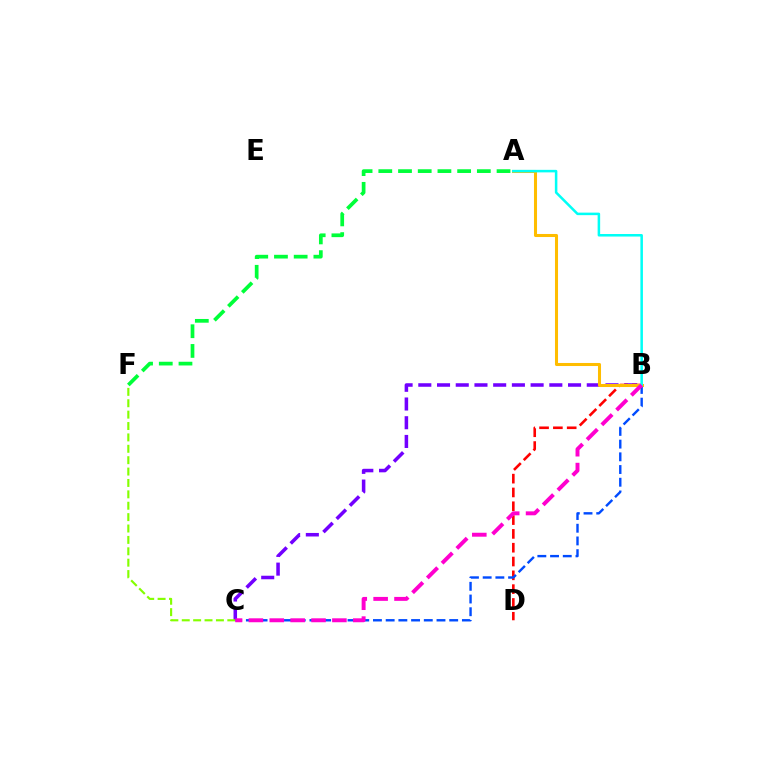{('B', 'C'): [{'color': '#7200ff', 'line_style': 'dashed', 'thickness': 2.54}, {'color': '#004bff', 'line_style': 'dashed', 'thickness': 1.73}, {'color': '#ff00cf', 'line_style': 'dashed', 'thickness': 2.84}], ('B', 'D'): [{'color': '#ff0000', 'line_style': 'dashed', 'thickness': 1.88}], ('C', 'F'): [{'color': '#84ff00', 'line_style': 'dashed', 'thickness': 1.55}], ('A', 'B'): [{'color': '#ffbd00', 'line_style': 'solid', 'thickness': 2.19}, {'color': '#00fff6', 'line_style': 'solid', 'thickness': 1.82}], ('A', 'F'): [{'color': '#00ff39', 'line_style': 'dashed', 'thickness': 2.68}]}